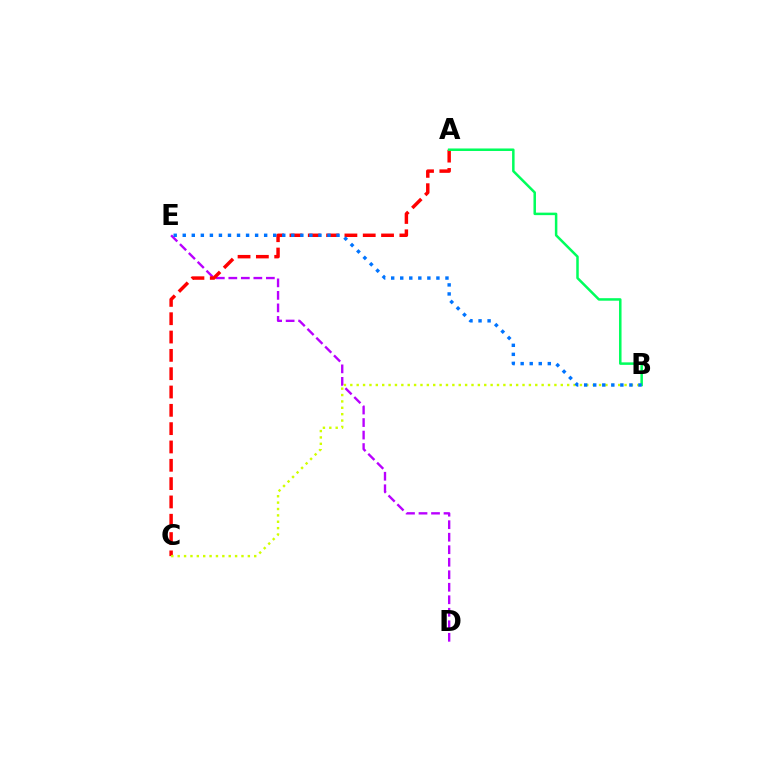{('D', 'E'): [{'color': '#b900ff', 'line_style': 'dashed', 'thickness': 1.7}], ('A', 'C'): [{'color': '#ff0000', 'line_style': 'dashed', 'thickness': 2.49}], ('A', 'B'): [{'color': '#00ff5c', 'line_style': 'solid', 'thickness': 1.8}], ('B', 'C'): [{'color': '#d1ff00', 'line_style': 'dotted', 'thickness': 1.73}], ('B', 'E'): [{'color': '#0074ff', 'line_style': 'dotted', 'thickness': 2.46}]}